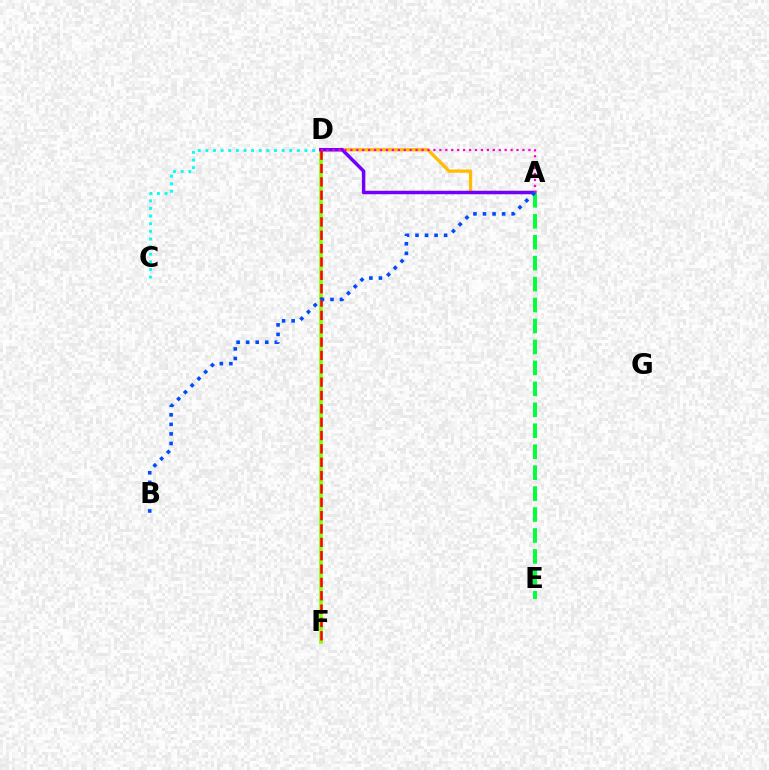{('C', 'D'): [{'color': '#00fff6', 'line_style': 'dotted', 'thickness': 2.07}], ('A', 'D'): [{'color': '#ffbd00', 'line_style': 'solid', 'thickness': 2.35}, {'color': '#7200ff', 'line_style': 'solid', 'thickness': 2.5}, {'color': '#ff00cf', 'line_style': 'dotted', 'thickness': 1.61}], ('D', 'F'): [{'color': '#84ff00', 'line_style': 'solid', 'thickness': 2.57}, {'color': '#ff0000', 'line_style': 'dashed', 'thickness': 1.81}], ('A', 'E'): [{'color': '#00ff39', 'line_style': 'dashed', 'thickness': 2.85}], ('A', 'B'): [{'color': '#004bff', 'line_style': 'dotted', 'thickness': 2.59}]}